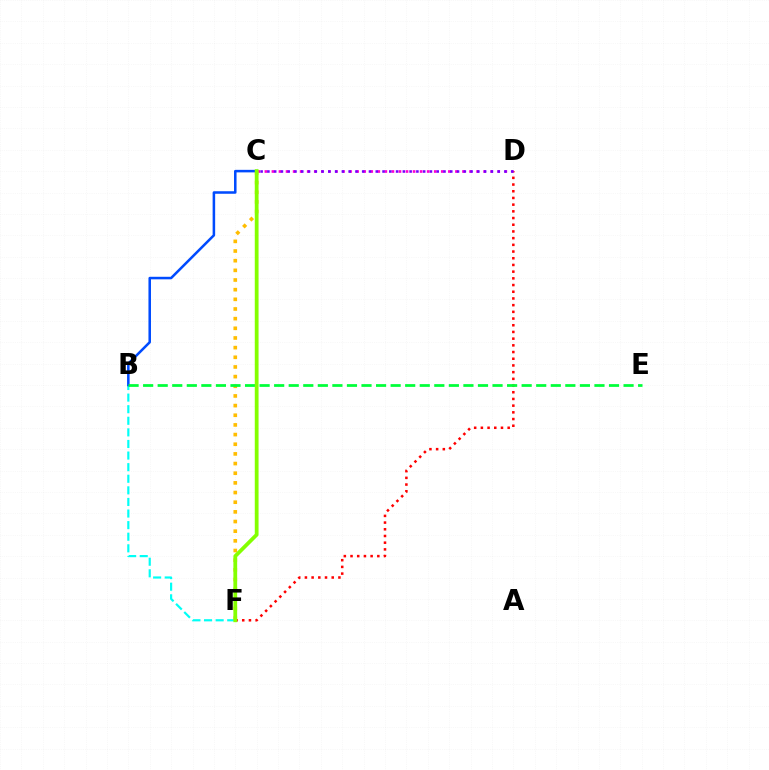{('B', 'F'): [{'color': '#00fff6', 'line_style': 'dashed', 'thickness': 1.58}], ('D', 'F'): [{'color': '#ff0000', 'line_style': 'dotted', 'thickness': 1.82}], ('C', 'D'): [{'color': '#ff00cf', 'line_style': 'dotted', 'thickness': 1.92}, {'color': '#7200ff', 'line_style': 'dotted', 'thickness': 1.84}], ('C', 'F'): [{'color': '#ffbd00', 'line_style': 'dotted', 'thickness': 2.62}, {'color': '#84ff00', 'line_style': 'solid', 'thickness': 2.72}], ('B', 'C'): [{'color': '#004bff', 'line_style': 'solid', 'thickness': 1.82}], ('B', 'E'): [{'color': '#00ff39', 'line_style': 'dashed', 'thickness': 1.98}]}